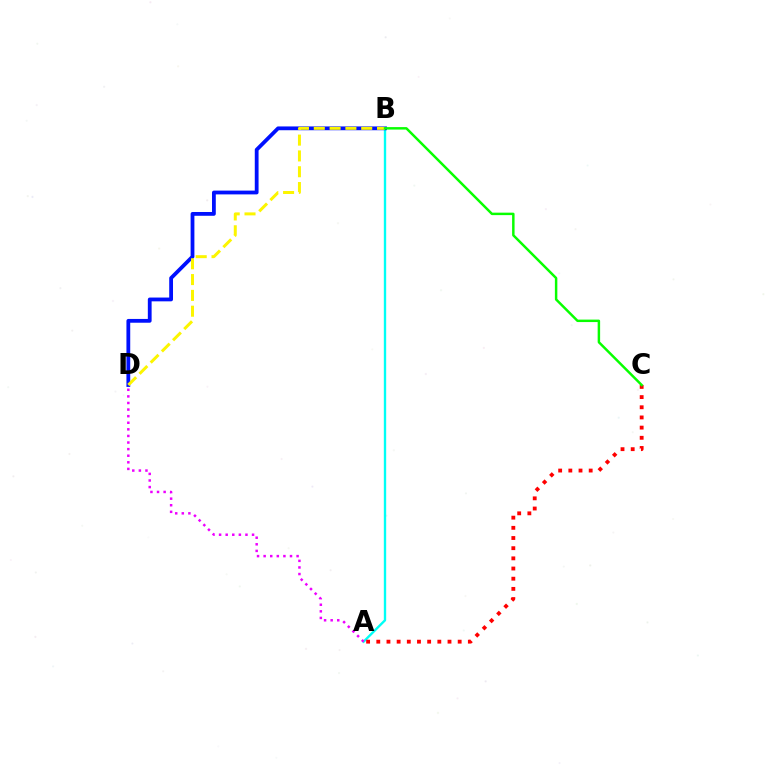{('A', 'B'): [{'color': '#00fff6', 'line_style': 'solid', 'thickness': 1.7}], ('B', 'D'): [{'color': '#0010ff', 'line_style': 'solid', 'thickness': 2.73}, {'color': '#fcf500', 'line_style': 'dashed', 'thickness': 2.15}], ('A', 'D'): [{'color': '#ee00ff', 'line_style': 'dotted', 'thickness': 1.79}], ('A', 'C'): [{'color': '#ff0000', 'line_style': 'dotted', 'thickness': 2.76}], ('B', 'C'): [{'color': '#08ff00', 'line_style': 'solid', 'thickness': 1.78}]}